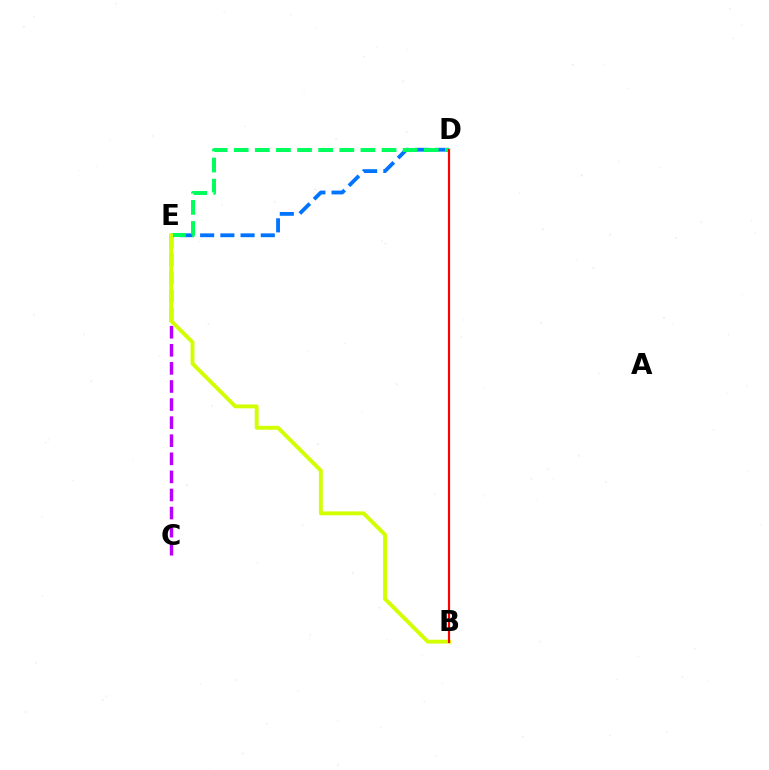{('D', 'E'): [{'color': '#0074ff', 'line_style': 'dashed', 'thickness': 2.75}, {'color': '#00ff5c', 'line_style': 'dashed', 'thickness': 2.87}], ('C', 'E'): [{'color': '#b900ff', 'line_style': 'dashed', 'thickness': 2.46}], ('B', 'E'): [{'color': '#d1ff00', 'line_style': 'solid', 'thickness': 2.78}], ('B', 'D'): [{'color': '#ff0000', 'line_style': 'solid', 'thickness': 1.56}]}